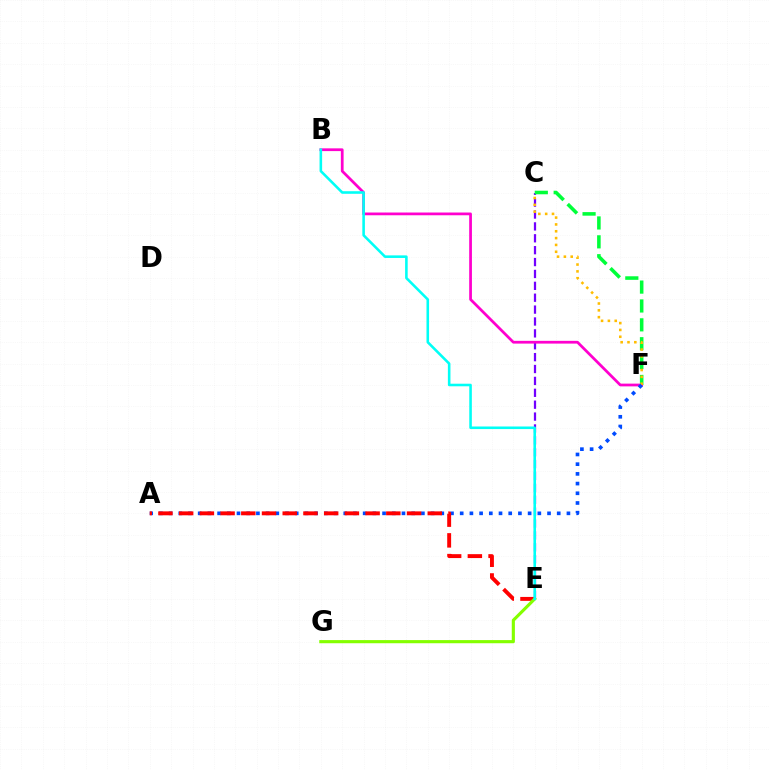{('C', 'E'): [{'color': '#7200ff', 'line_style': 'dashed', 'thickness': 1.61}], ('C', 'F'): [{'color': '#00ff39', 'line_style': 'dashed', 'thickness': 2.56}, {'color': '#ffbd00', 'line_style': 'dotted', 'thickness': 1.86}], ('B', 'F'): [{'color': '#ff00cf', 'line_style': 'solid', 'thickness': 1.98}], ('A', 'F'): [{'color': '#004bff', 'line_style': 'dotted', 'thickness': 2.64}], ('A', 'E'): [{'color': '#ff0000', 'line_style': 'dashed', 'thickness': 2.81}], ('E', 'G'): [{'color': '#84ff00', 'line_style': 'solid', 'thickness': 2.26}], ('B', 'E'): [{'color': '#00fff6', 'line_style': 'solid', 'thickness': 1.86}]}